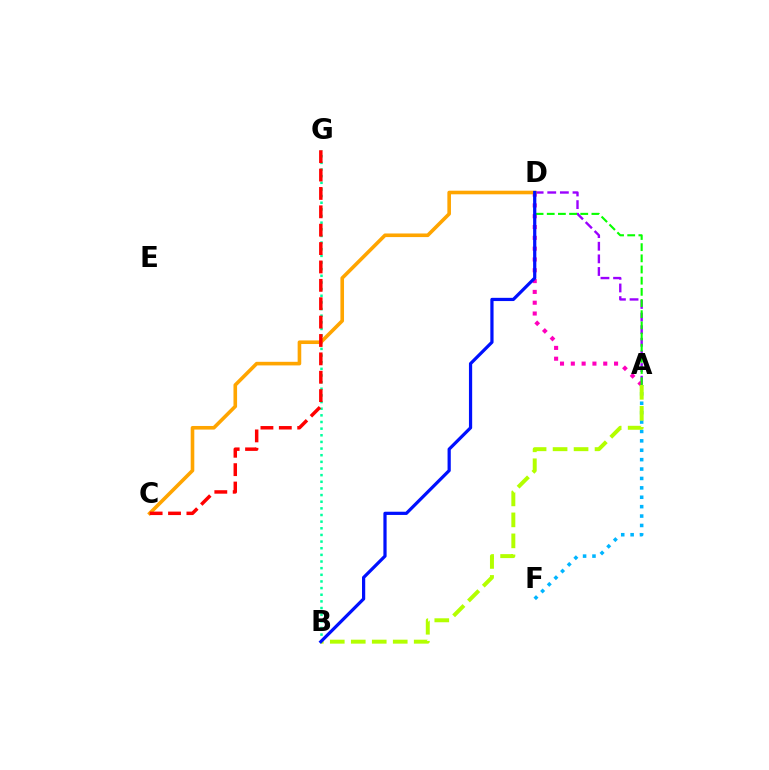{('B', 'G'): [{'color': '#00ff9d', 'line_style': 'dotted', 'thickness': 1.81}], ('A', 'D'): [{'color': '#9b00ff', 'line_style': 'dashed', 'thickness': 1.71}, {'color': '#ff00bd', 'line_style': 'dotted', 'thickness': 2.94}, {'color': '#08ff00', 'line_style': 'dashed', 'thickness': 1.52}], ('A', 'F'): [{'color': '#00b5ff', 'line_style': 'dotted', 'thickness': 2.55}], ('C', 'D'): [{'color': '#ffa500', 'line_style': 'solid', 'thickness': 2.6}], ('A', 'B'): [{'color': '#b3ff00', 'line_style': 'dashed', 'thickness': 2.85}], ('C', 'G'): [{'color': '#ff0000', 'line_style': 'dashed', 'thickness': 2.5}], ('B', 'D'): [{'color': '#0010ff', 'line_style': 'solid', 'thickness': 2.32}]}